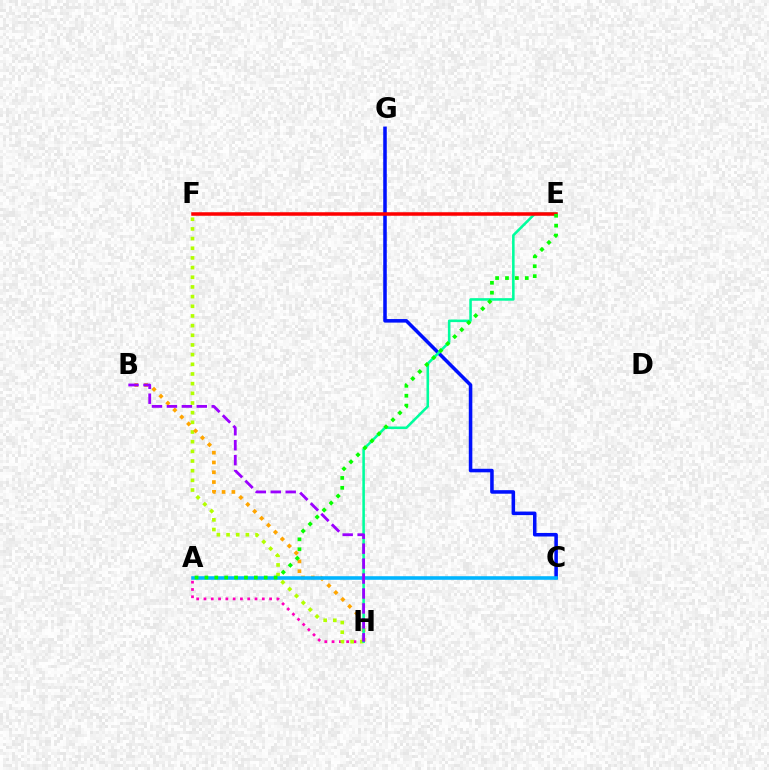{('C', 'G'): [{'color': '#0010ff', 'line_style': 'solid', 'thickness': 2.55}], ('A', 'H'): [{'color': '#ff00bd', 'line_style': 'dotted', 'thickness': 1.98}], ('F', 'H'): [{'color': '#b3ff00', 'line_style': 'dotted', 'thickness': 2.63}], ('B', 'H'): [{'color': '#ffa500', 'line_style': 'dotted', 'thickness': 2.66}, {'color': '#9b00ff', 'line_style': 'dashed', 'thickness': 2.03}], ('E', 'H'): [{'color': '#00ff9d', 'line_style': 'solid', 'thickness': 1.84}], ('A', 'C'): [{'color': '#00b5ff', 'line_style': 'solid', 'thickness': 2.57}], ('E', 'F'): [{'color': '#ff0000', 'line_style': 'solid', 'thickness': 2.53}], ('A', 'E'): [{'color': '#08ff00', 'line_style': 'dotted', 'thickness': 2.69}]}